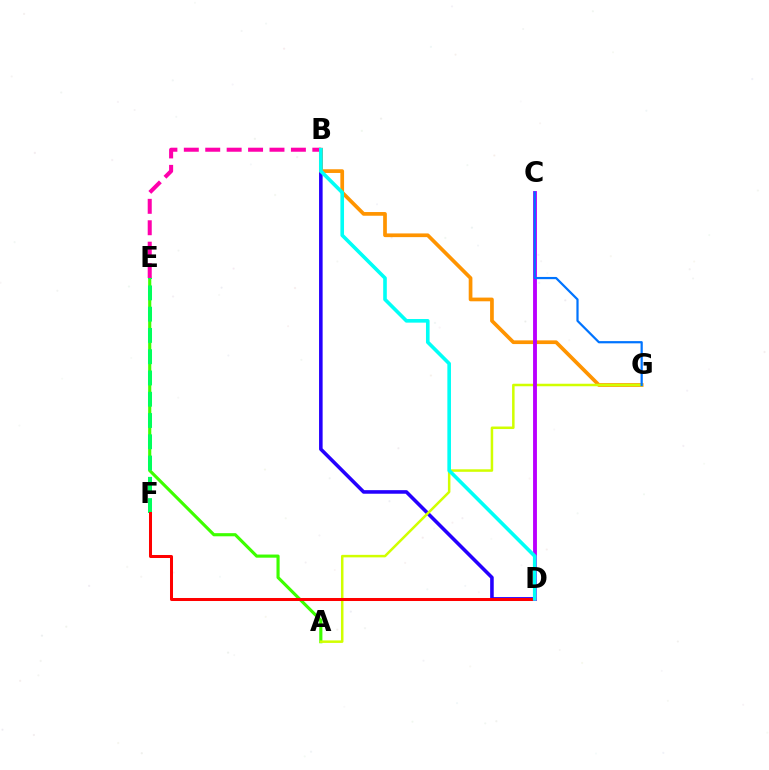{('A', 'E'): [{'color': '#3dff00', 'line_style': 'solid', 'thickness': 2.26}], ('B', 'D'): [{'color': '#2500ff', 'line_style': 'solid', 'thickness': 2.57}, {'color': '#00fff6', 'line_style': 'solid', 'thickness': 2.6}], ('B', 'E'): [{'color': '#ff00ac', 'line_style': 'dashed', 'thickness': 2.91}], ('B', 'G'): [{'color': '#ff9400', 'line_style': 'solid', 'thickness': 2.67}], ('E', 'F'): [{'color': '#00ff5c', 'line_style': 'dashed', 'thickness': 2.89}], ('A', 'G'): [{'color': '#d1ff00', 'line_style': 'solid', 'thickness': 1.81}], ('D', 'F'): [{'color': '#ff0000', 'line_style': 'solid', 'thickness': 2.17}], ('C', 'D'): [{'color': '#b900ff', 'line_style': 'solid', 'thickness': 2.79}], ('C', 'G'): [{'color': '#0074ff', 'line_style': 'solid', 'thickness': 1.6}]}